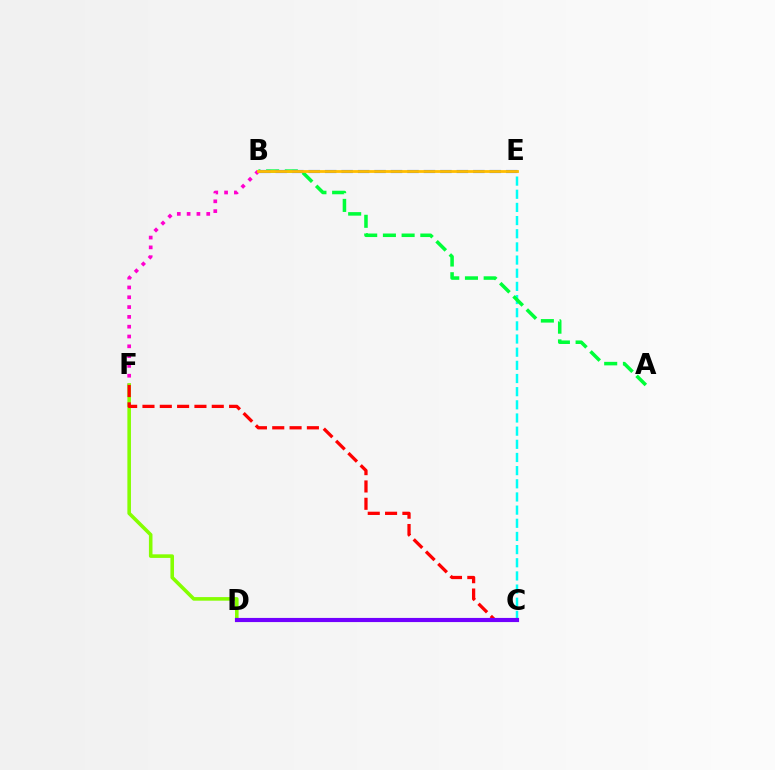{('C', 'E'): [{'color': '#00fff6', 'line_style': 'dashed', 'thickness': 1.79}], ('B', 'F'): [{'color': '#ff00cf', 'line_style': 'dotted', 'thickness': 2.66}], ('A', 'B'): [{'color': '#00ff39', 'line_style': 'dashed', 'thickness': 2.54}], ('D', 'F'): [{'color': '#84ff00', 'line_style': 'solid', 'thickness': 2.58}], ('B', 'E'): [{'color': '#004bff', 'line_style': 'dashed', 'thickness': 2.24}, {'color': '#ffbd00', 'line_style': 'solid', 'thickness': 2.02}], ('C', 'F'): [{'color': '#ff0000', 'line_style': 'dashed', 'thickness': 2.35}], ('C', 'D'): [{'color': '#7200ff', 'line_style': 'solid', 'thickness': 2.98}]}